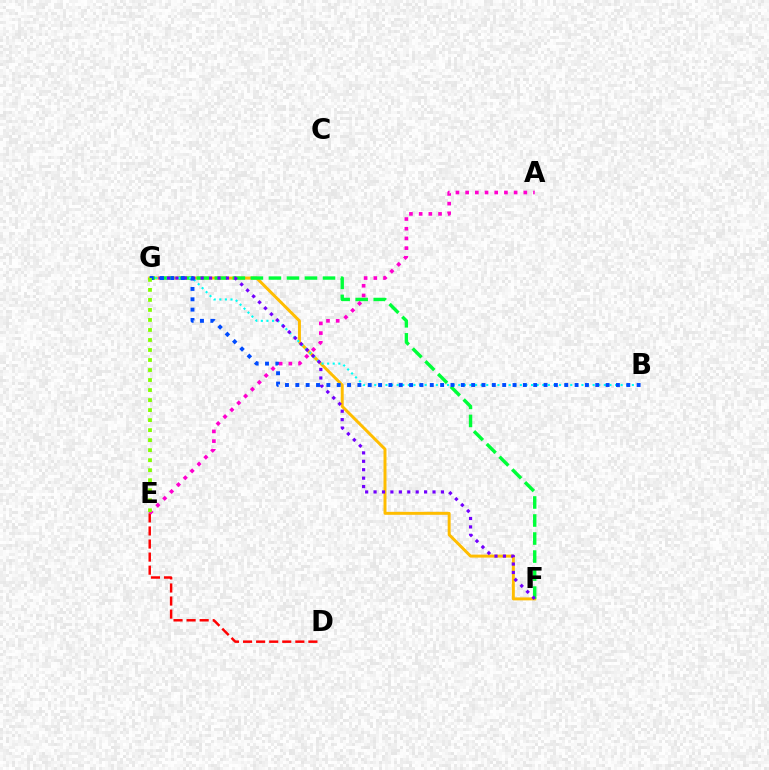{('F', 'G'): [{'color': '#ffbd00', 'line_style': 'solid', 'thickness': 2.13}, {'color': '#00ff39', 'line_style': 'dashed', 'thickness': 2.45}, {'color': '#7200ff', 'line_style': 'dotted', 'thickness': 2.29}], ('D', 'E'): [{'color': '#ff0000', 'line_style': 'dashed', 'thickness': 1.78}], ('B', 'G'): [{'color': '#00fff6', 'line_style': 'dotted', 'thickness': 1.52}, {'color': '#004bff', 'line_style': 'dotted', 'thickness': 2.81}], ('A', 'E'): [{'color': '#ff00cf', 'line_style': 'dotted', 'thickness': 2.63}], ('E', 'G'): [{'color': '#84ff00', 'line_style': 'dotted', 'thickness': 2.72}]}